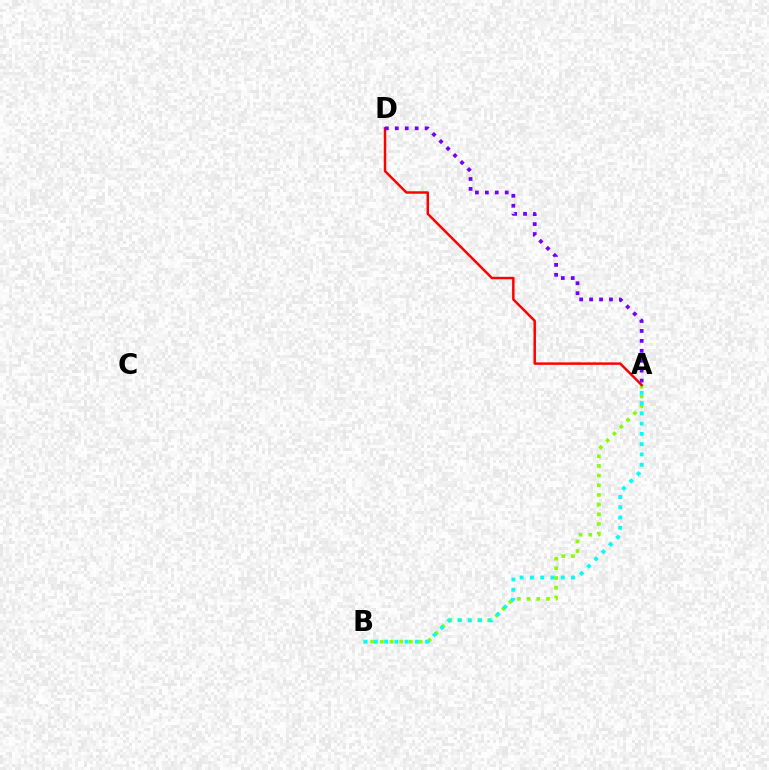{('A', 'B'): [{'color': '#84ff00', 'line_style': 'dotted', 'thickness': 2.63}, {'color': '#00fff6', 'line_style': 'dotted', 'thickness': 2.79}], ('A', 'D'): [{'color': '#ff0000', 'line_style': 'solid', 'thickness': 1.78}, {'color': '#7200ff', 'line_style': 'dotted', 'thickness': 2.7}]}